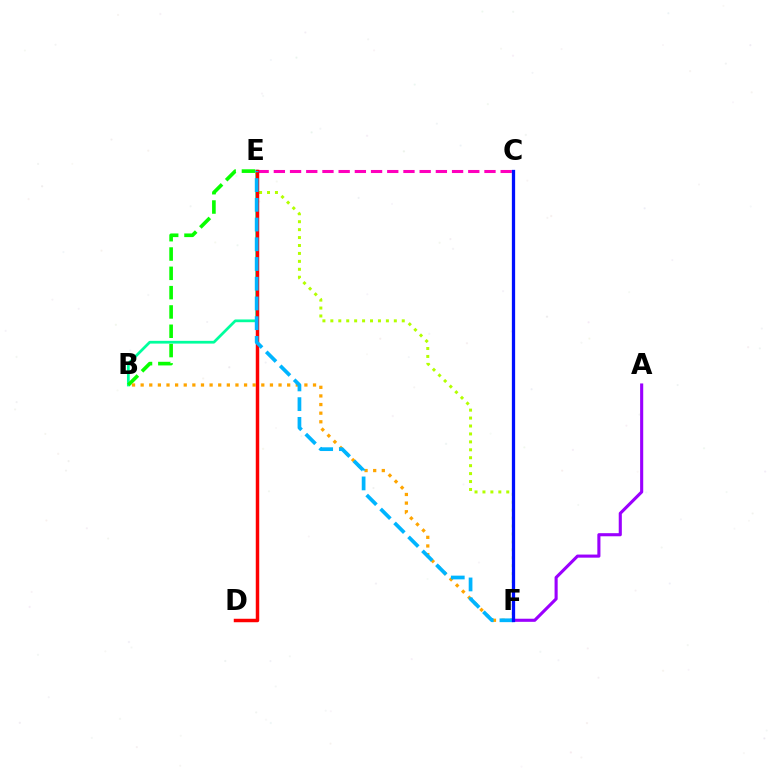{('C', 'E'): [{'color': '#ff00bd', 'line_style': 'dashed', 'thickness': 2.2}], ('A', 'F'): [{'color': '#9b00ff', 'line_style': 'solid', 'thickness': 2.23}], ('B', 'E'): [{'color': '#00ff9d', 'line_style': 'solid', 'thickness': 1.97}, {'color': '#08ff00', 'line_style': 'dashed', 'thickness': 2.62}], ('E', 'F'): [{'color': '#b3ff00', 'line_style': 'dotted', 'thickness': 2.16}, {'color': '#00b5ff', 'line_style': 'dashed', 'thickness': 2.68}], ('D', 'E'): [{'color': '#ff0000', 'line_style': 'solid', 'thickness': 2.5}], ('B', 'F'): [{'color': '#ffa500', 'line_style': 'dotted', 'thickness': 2.34}], ('C', 'F'): [{'color': '#0010ff', 'line_style': 'solid', 'thickness': 2.35}]}